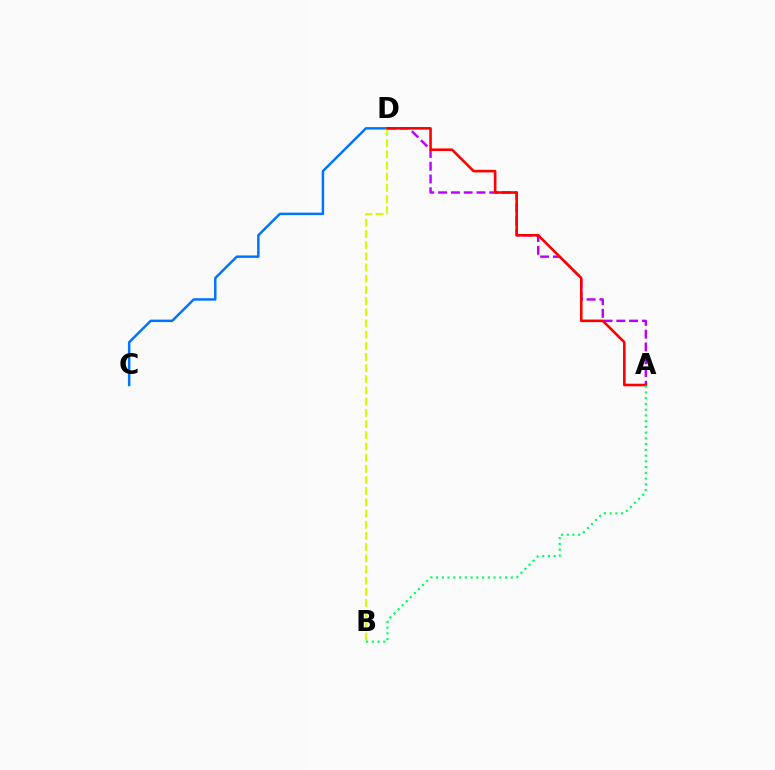{('A', 'D'): [{'color': '#b900ff', 'line_style': 'dashed', 'thickness': 1.74}, {'color': '#ff0000', 'line_style': 'solid', 'thickness': 1.87}], ('C', 'D'): [{'color': '#0074ff', 'line_style': 'solid', 'thickness': 1.78}], ('B', 'D'): [{'color': '#d1ff00', 'line_style': 'dashed', 'thickness': 1.52}], ('A', 'B'): [{'color': '#00ff5c', 'line_style': 'dotted', 'thickness': 1.56}]}